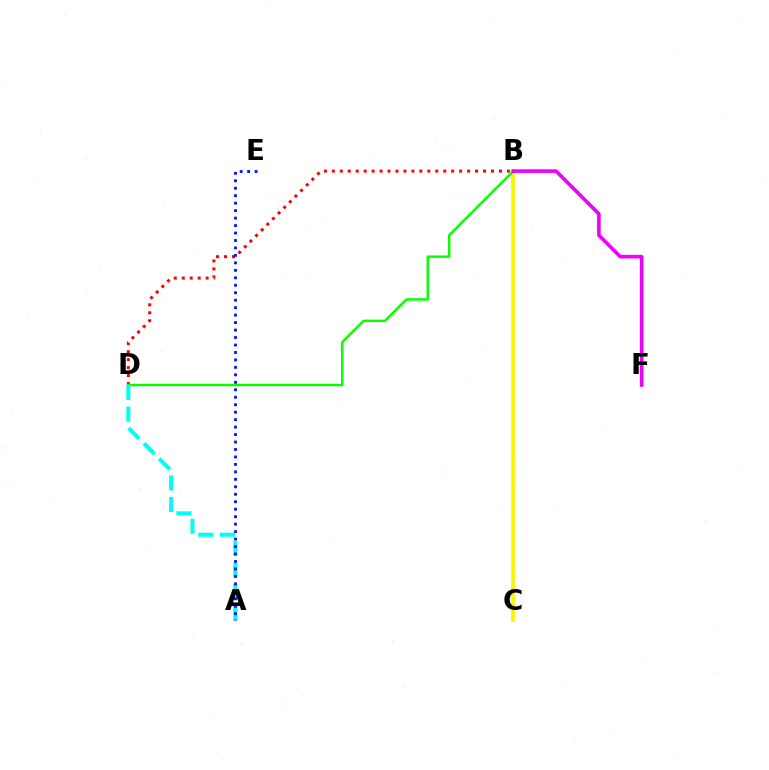{('B', 'C'): [{'color': '#fcf500', 'line_style': 'solid', 'thickness': 2.71}], ('B', 'D'): [{'color': '#ff0000', 'line_style': 'dotted', 'thickness': 2.16}, {'color': '#08ff00', 'line_style': 'solid', 'thickness': 1.78}], ('B', 'F'): [{'color': '#ee00ff', 'line_style': 'solid', 'thickness': 2.62}], ('A', 'D'): [{'color': '#00fff6', 'line_style': 'dashed', 'thickness': 2.94}], ('A', 'E'): [{'color': '#0010ff', 'line_style': 'dotted', 'thickness': 2.03}]}